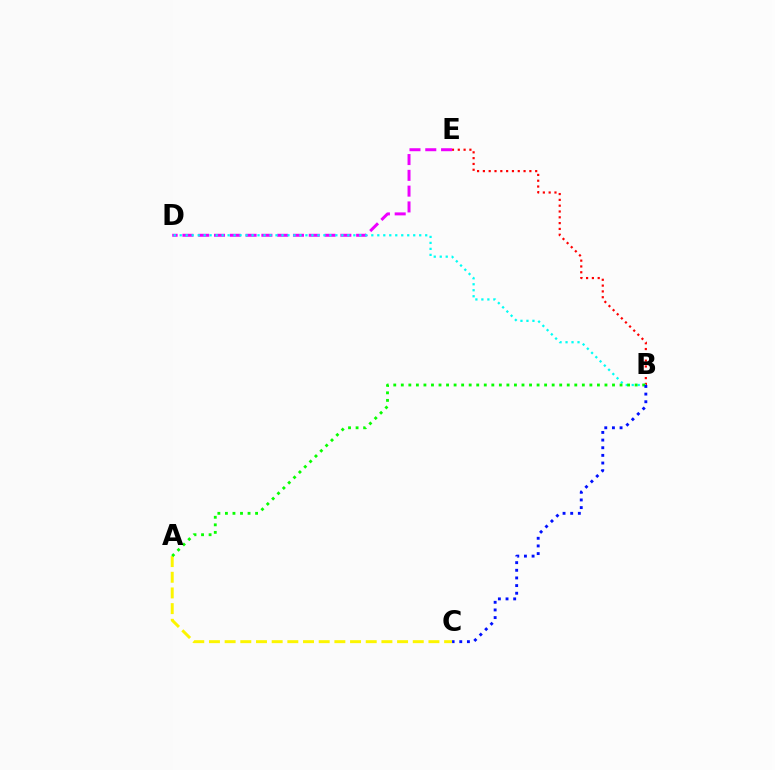{('D', 'E'): [{'color': '#ee00ff', 'line_style': 'dashed', 'thickness': 2.15}], ('A', 'C'): [{'color': '#fcf500', 'line_style': 'dashed', 'thickness': 2.13}], ('B', 'E'): [{'color': '#ff0000', 'line_style': 'dotted', 'thickness': 1.58}], ('B', 'D'): [{'color': '#00fff6', 'line_style': 'dotted', 'thickness': 1.63}], ('A', 'B'): [{'color': '#08ff00', 'line_style': 'dotted', 'thickness': 2.05}], ('B', 'C'): [{'color': '#0010ff', 'line_style': 'dotted', 'thickness': 2.08}]}